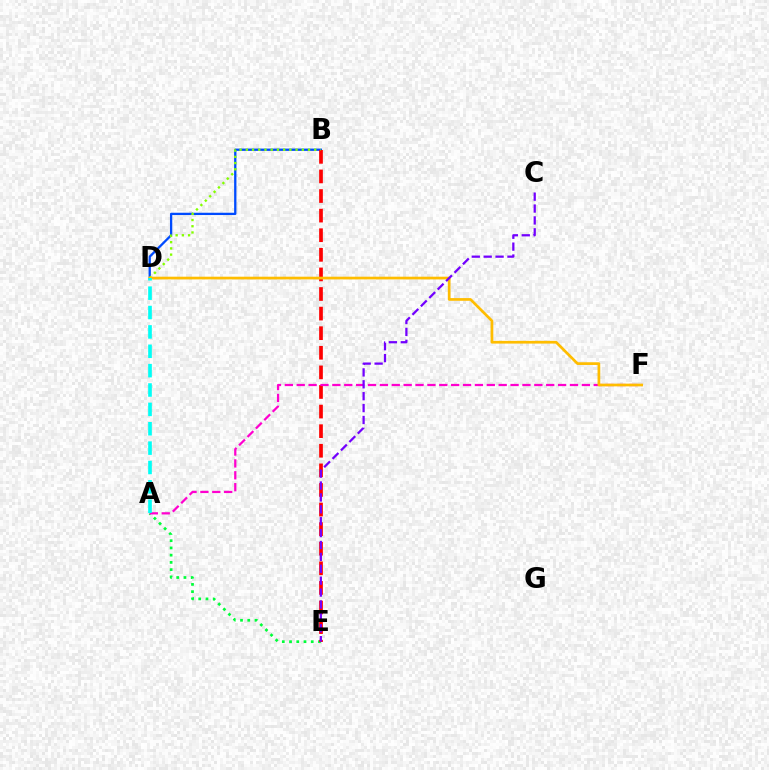{('A', 'E'): [{'color': '#00ff39', 'line_style': 'dotted', 'thickness': 1.97}], ('B', 'D'): [{'color': '#004bff', 'line_style': 'solid', 'thickness': 1.65}, {'color': '#84ff00', 'line_style': 'dotted', 'thickness': 1.69}], ('B', 'E'): [{'color': '#ff0000', 'line_style': 'dashed', 'thickness': 2.66}], ('A', 'F'): [{'color': '#ff00cf', 'line_style': 'dashed', 'thickness': 1.61}], ('D', 'F'): [{'color': '#ffbd00', 'line_style': 'solid', 'thickness': 1.95}], ('C', 'E'): [{'color': '#7200ff', 'line_style': 'dashed', 'thickness': 1.62}], ('A', 'D'): [{'color': '#00fff6', 'line_style': 'dashed', 'thickness': 2.63}]}